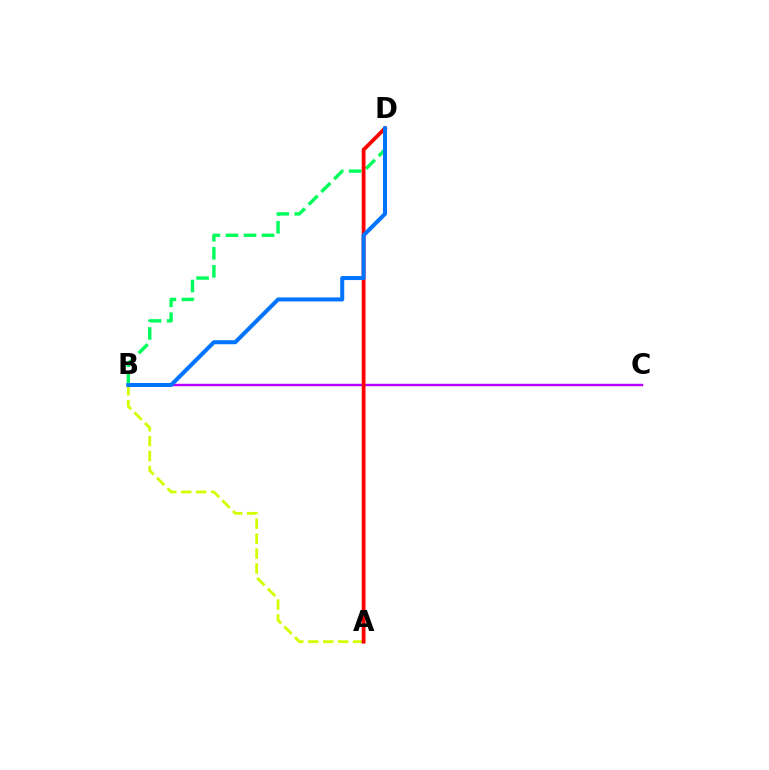{('A', 'B'): [{'color': '#d1ff00', 'line_style': 'dashed', 'thickness': 2.03}], ('B', 'C'): [{'color': '#b900ff', 'line_style': 'solid', 'thickness': 1.74}], ('B', 'D'): [{'color': '#00ff5c', 'line_style': 'dashed', 'thickness': 2.45}, {'color': '#0074ff', 'line_style': 'solid', 'thickness': 2.9}], ('A', 'D'): [{'color': '#ff0000', 'line_style': 'solid', 'thickness': 2.72}]}